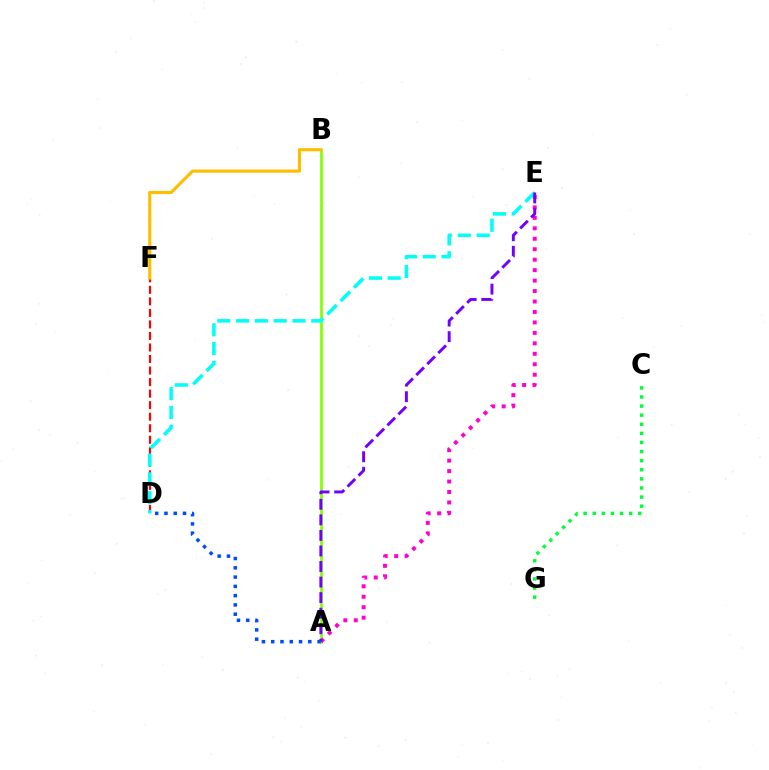{('A', 'B'): [{'color': '#84ff00', 'line_style': 'solid', 'thickness': 1.96}], ('A', 'E'): [{'color': '#ff00cf', 'line_style': 'dotted', 'thickness': 2.84}, {'color': '#7200ff', 'line_style': 'dashed', 'thickness': 2.11}], ('C', 'G'): [{'color': '#00ff39', 'line_style': 'dotted', 'thickness': 2.47}], ('D', 'F'): [{'color': '#ff0000', 'line_style': 'dashed', 'thickness': 1.57}], ('D', 'E'): [{'color': '#00fff6', 'line_style': 'dashed', 'thickness': 2.56}], ('B', 'F'): [{'color': '#ffbd00', 'line_style': 'solid', 'thickness': 2.24}], ('A', 'D'): [{'color': '#004bff', 'line_style': 'dotted', 'thickness': 2.52}]}